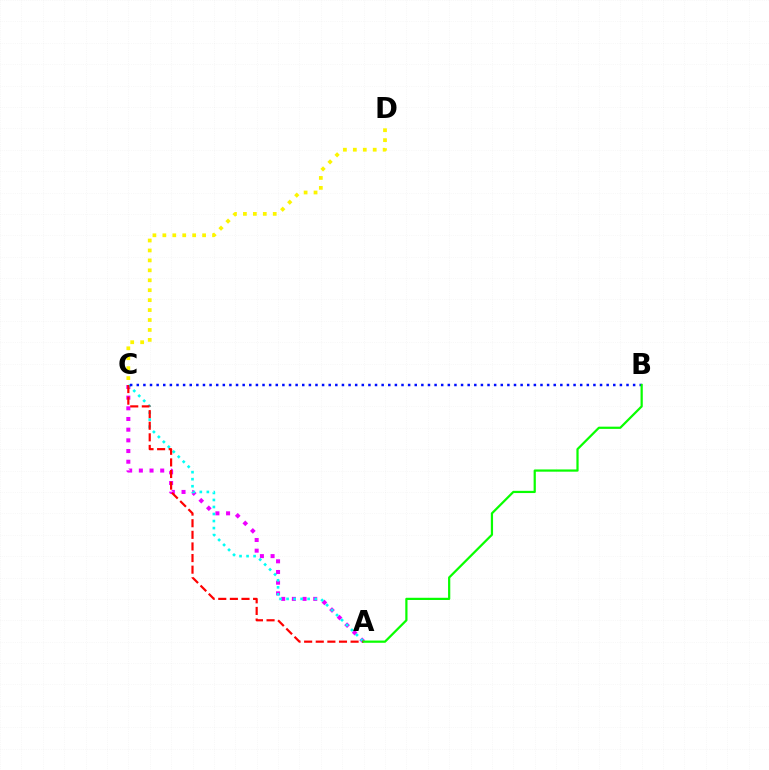{('A', 'C'): [{'color': '#ee00ff', 'line_style': 'dotted', 'thickness': 2.9}, {'color': '#00fff6', 'line_style': 'dotted', 'thickness': 1.91}, {'color': '#ff0000', 'line_style': 'dashed', 'thickness': 1.58}], ('C', 'D'): [{'color': '#fcf500', 'line_style': 'dotted', 'thickness': 2.7}], ('B', 'C'): [{'color': '#0010ff', 'line_style': 'dotted', 'thickness': 1.8}], ('A', 'B'): [{'color': '#08ff00', 'line_style': 'solid', 'thickness': 1.6}]}